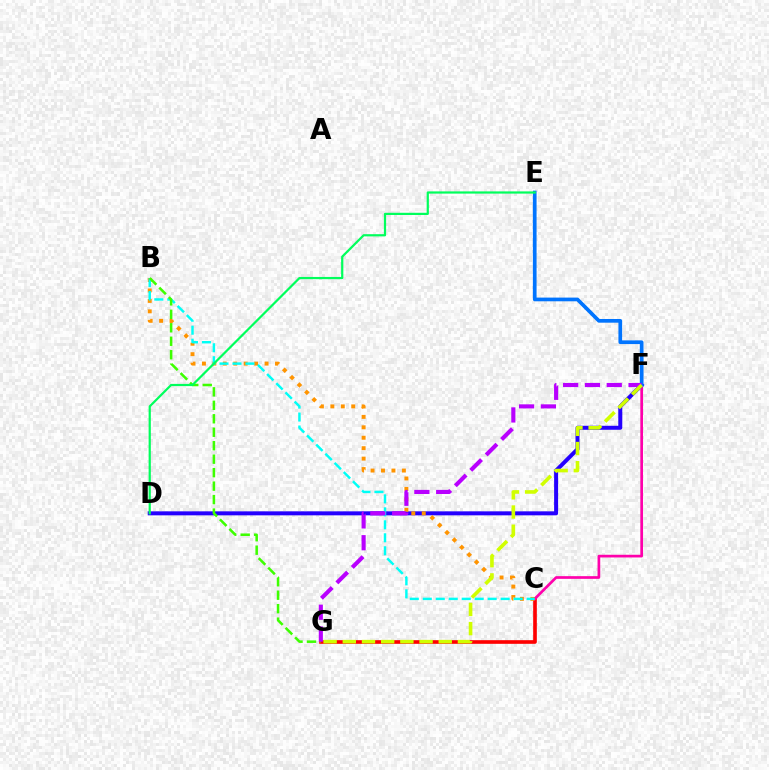{('C', 'G'): [{'color': '#ff0000', 'line_style': 'solid', 'thickness': 2.63}], ('C', 'F'): [{'color': '#ff00ac', 'line_style': 'solid', 'thickness': 1.94}], ('D', 'F'): [{'color': '#2500ff', 'line_style': 'solid', 'thickness': 2.88}], ('B', 'C'): [{'color': '#ff9400', 'line_style': 'dotted', 'thickness': 2.84}, {'color': '#00fff6', 'line_style': 'dashed', 'thickness': 1.76}], ('E', 'F'): [{'color': '#0074ff', 'line_style': 'solid', 'thickness': 2.66}], ('B', 'G'): [{'color': '#3dff00', 'line_style': 'dashed', 'thickness': 1.83}], ('F', 'G'): [{'color': '#b900ff', 'line_style': 'dashed', 'thickness': 2.96}, {'color': '#d1ff00', 'line_style': 'dashed', 'thickness': 2.61}], ('D', 'E'): [{'color': '#00ff5c', 'line_style': 'solid', 'thickness': 1.59}]}